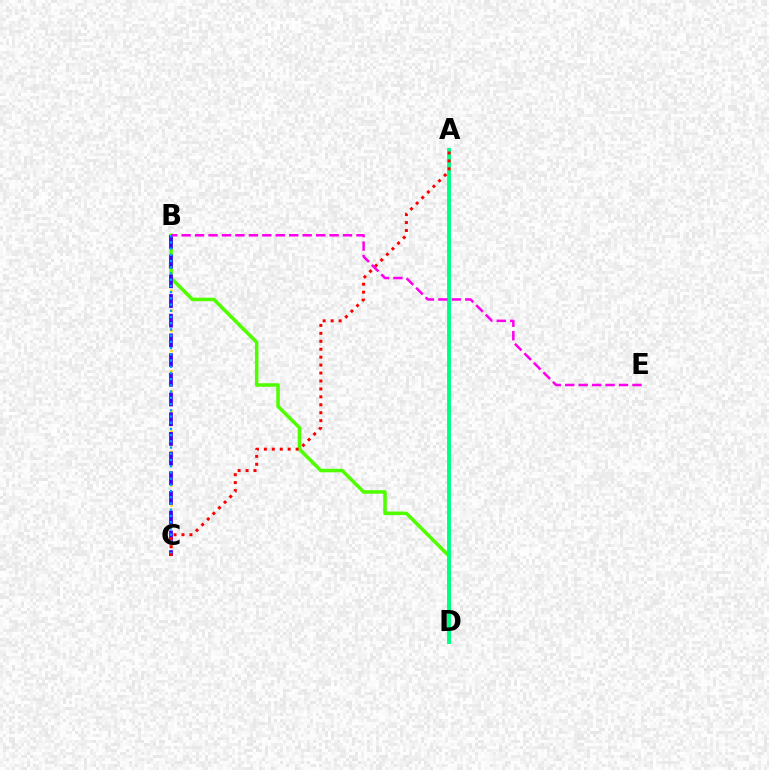{('B', 'C'): [{'color': '#ffd500', 'line_style': 'dotted', 'thickness': 1.83}, {'color': '#3700ff', 'line_style': 'dashed', 'thickness': 2.68}, {'color': '#009eff', 'line_style': 'dotted', 'thickness': 1.69}], ('B', 'D'): [{'color': '#4fff00', 'line_style': 'solid', 'thickness': 2.53}], ('A', 'D'): [{'color': '#00ff86', 'line_style': 'solid', 'thickness': 2.81}], ('A', 'C'): [{'color': '#ff0000', 'line_style': 'dotted', 'thickness': 2.16}], ('B', 'E'): [{'color': '#ff00ed', 'line_style': 'dashed', 'thickness': 1.83}]}